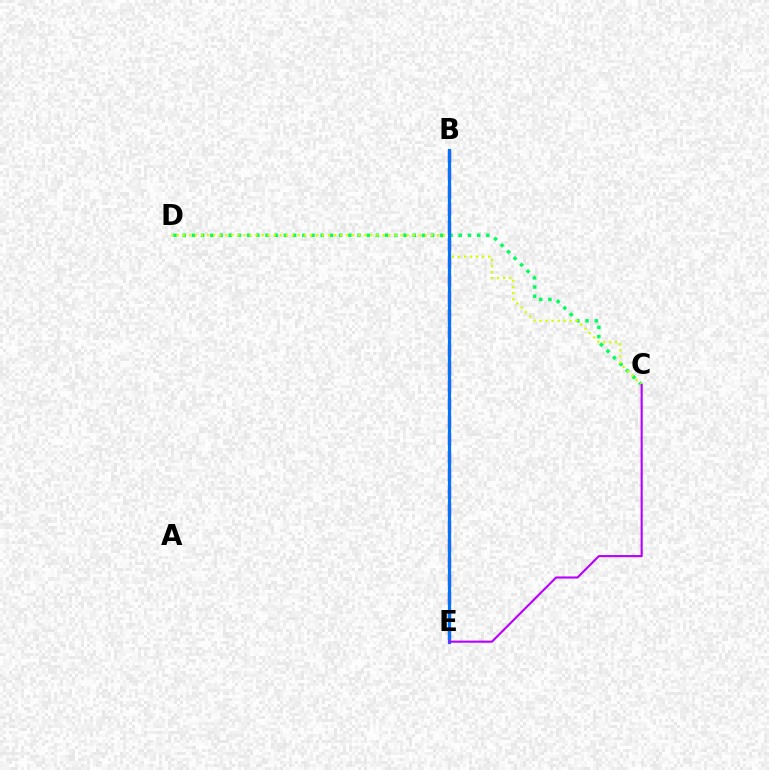{('B', 'E'): [{'color': '#ff0000', 'line_style': 'dashed', 'thickness': 2.4}, {'color': '#0074ff', 'line_style': 'solid', 'thickness': 2.3}], ('C', 'D'): [{'color': '#00ff5c', 'line_style': 'dotted', 'thickness': 2.5}, {'color': '#d1ff00', 'line_style': 'dotted', 'thickness': 1.64}], ('C', 'E'): [{'color': '#b900ff', 'line_style': 'solid', 'thickness': 1.52}]}